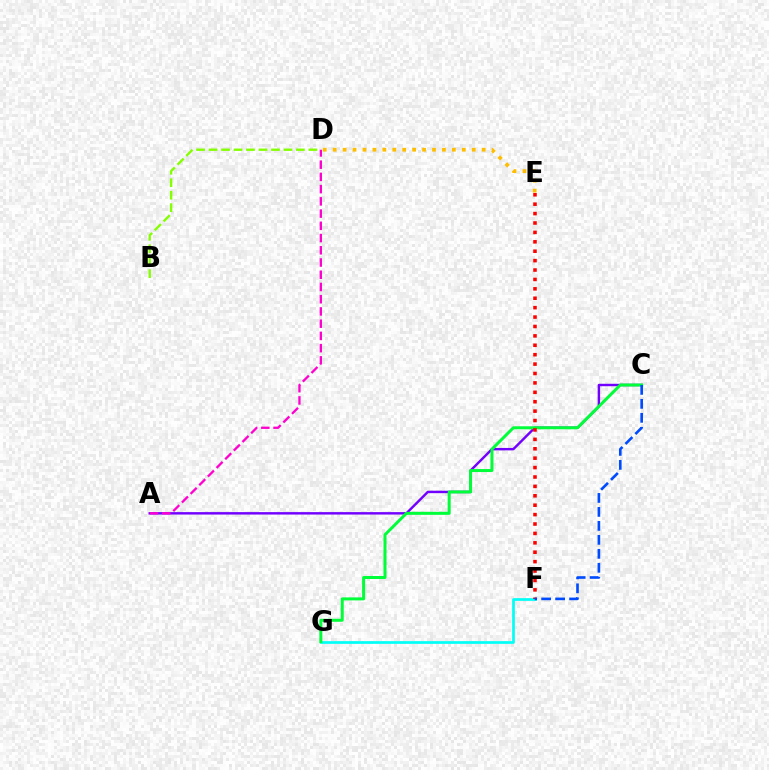{('B', 'D'): [{'color': '#84ff00', 'line_style': 'dashed', 'thickness': 1.7}], ('F', 'G'): [{'color': '#00fff6', 'line_style': 'solid', 'thickness': 1.94}], ('A', 'C'): [{'color': '#7200ff', 'line_style': 'solid', 'thickness': 1.75}], ('C', 'G'): [{'color': '#00ff39', 'line_style': 'solid', 'thickness': 2.16}], ('E', 'F'): [{'color': '#ff0000', 'line_style': 'dotted', 'thickness': 2.56}], ('D', 'E'): [{'color': '#ffbd00', 'line_style': 'dotted', 'thickness': 2.7}], ('A', 'D'): [{'color': '#ff00cf', 'line_style': 'dashed', 'thickness': 1.66}], ('C', 'F'): [{'color': '#004bff', 'line_style': 'dashed', 'thickness': 1.9}]}